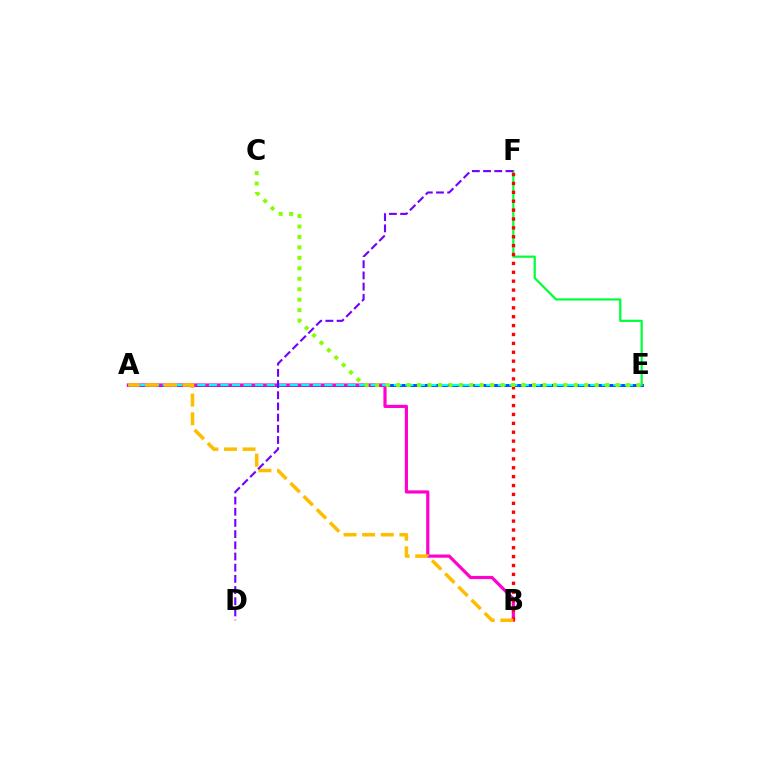{('A', 'E'): [{'color': '#004bff', 'line_style': 'solid', 'thickness': 2.1}, {'color': '#00fff6', 'line_style': 'dashed', 'thickness': 1.57}], ('A', 'B'): [{'color': '#ff00cf', 'line_style': 'solid', 'thickness': 2.29}, {'color': '#ffbd00', 'line_style': 'dashed', 'thickness': 2.53}], ('E', 'F'): [{'color': '#00ff39', 'line_style': 'solid', 'thickness': 1.6}], ('B', 'F'): [{'color': '#ff0000', 'line_style': 'dotted', 'thickness': 2.41}], ('C', 'E'): [{'color': '#84ff00', 'line_style': 'dotted', 'thickness': 2.84}], ('D', 'F'): [{'color': '#7200ff', 'line_style': 'dashed', 'thickness': 1.52}]}